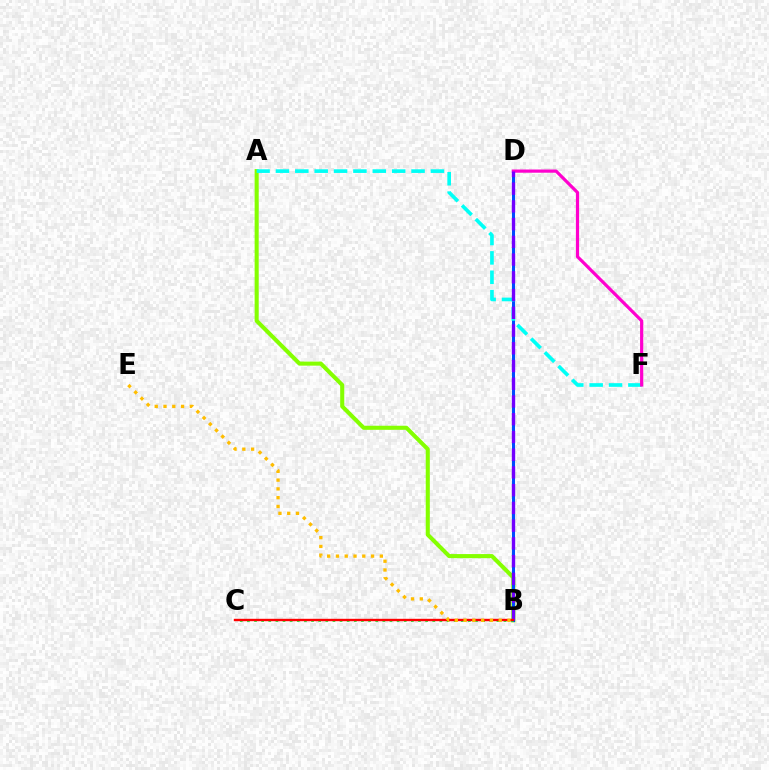{('A', 'B'): [{'color': '#84ff00', 'line_style': 'solid', 'thickness': 2.93}], ('B', 'D'): [{'color': '#004bff', 'line_style': 'solid', 'thickness': 2.18}, {'color': '#7200ff', 'line_style': 'dashed', 'thickness': 2.41}], ('A', 'F'): [{'color': '#00fff6', 'line_style': 'dashed', 'thickness': 2.63}], ('B', 'C'): [{'color': '#00ff39', 'line_style': 'dotted', 'thickness': 1.94}, {'color': '#ff0000', 'line_style': 'solid', 'thickness': 1.72}], ('D', 'F'): [{'color': '#ff00cf', 'line_style': 'solid', 'thickness': 2.31}], ('B', 'E'): [{'color': '#ffbd00', 'line_style': 'dotted', 'thickness': 2.38}]}